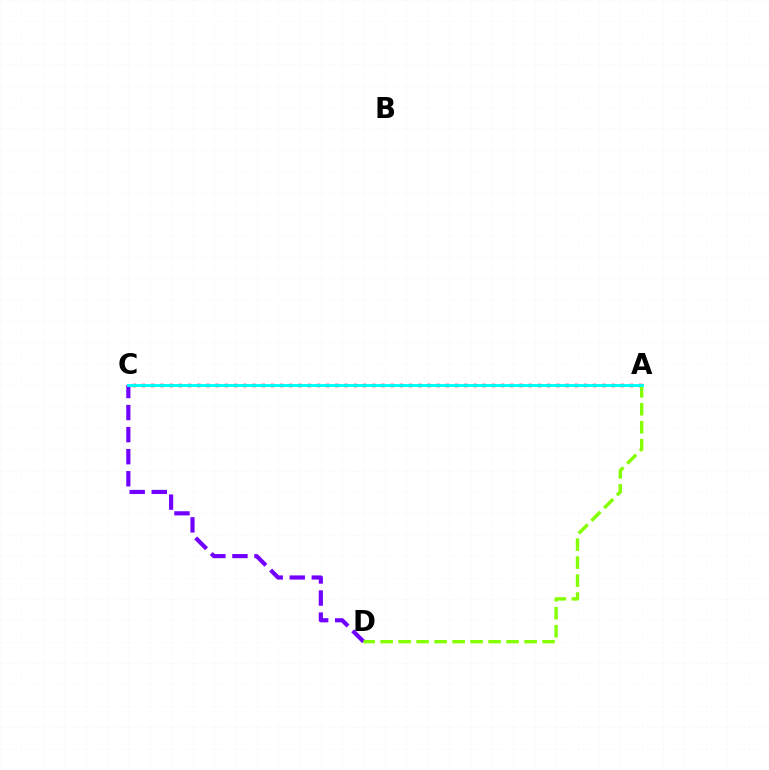{('C', 'D'): [{'color': '#7200ff', 'line_style': 'dashed', 'thickness': 3.0}], ('A', 'C'): [{'color': '#ff0000', 'line_style': 'dotted', 'thickness': 2.5}, {'color': '#00fff6', 'line_style': 'solid', 'thickness': 2.1}], ('A', 'D'): [{'color': '#84ff00', 'line_style': 'dashed', 'thickness': 2.44}]}